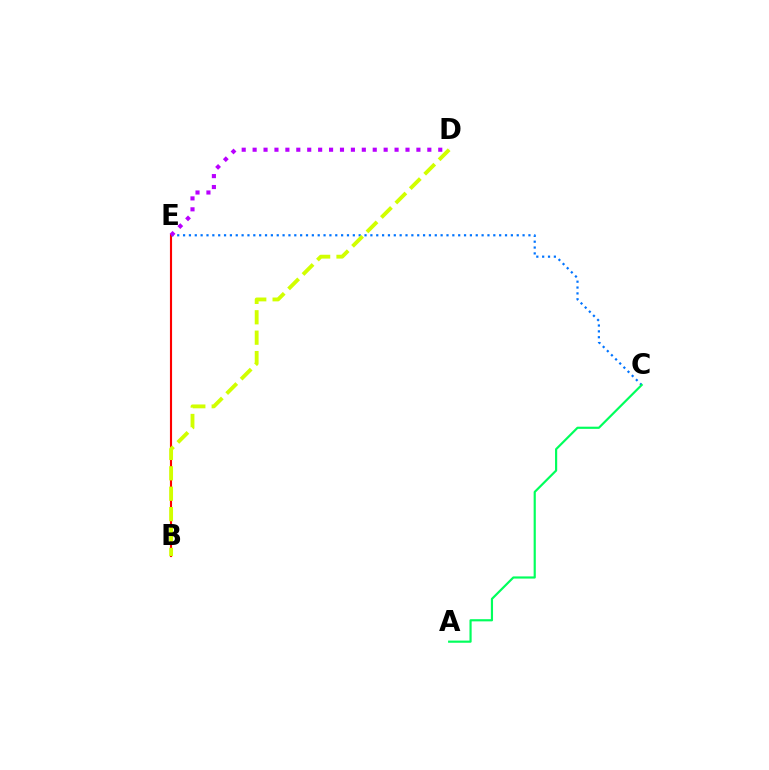{('B', 'E'): [{'color': '#ff0000', 'line_style': 'solid', 'thickness': 1.54}], ('C', 'E'): [{'color': '#0074ff', 'line_style': 'dotted', 'thickness': 1.59}], ('D', 'E'): [{'color': '#b900ff', 'line_style': 'dotted', 'thickness': 2.97}], ('B', 'D'): [{'color': '#d1ff00', 'line_style': 'dashed', 'thickness': 2.77}], ('A', 'C'): [{'color': '#00ff5c', 'line_style': 'solid', 'thickness': 1.57}]}